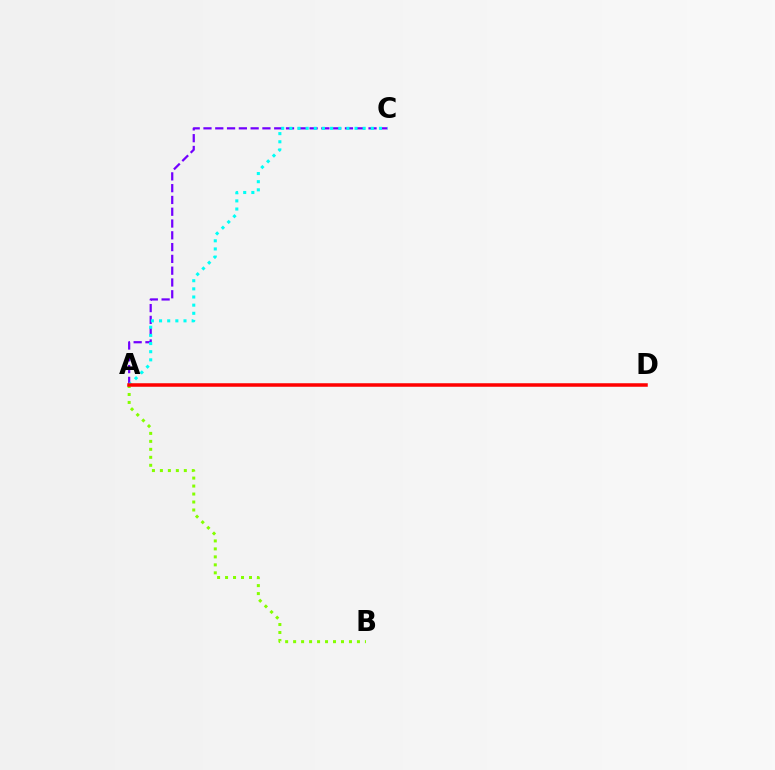{('A', 'B'): [{'color': '#84ff00', 'line_style': 'dotted', 'thickness': 2.17}], ('A', 'C'): [{'color': '#7200ff', 'line_style': 'dashed', 'thickness': 1.6}, {'color': '#00fff6', 'line_style': 'dotted', 'thickness': 2.21}], ('A', 'D'): [{'color': '#ff0000', 'line_style': 'solid', 'thickness': 2.53}]}